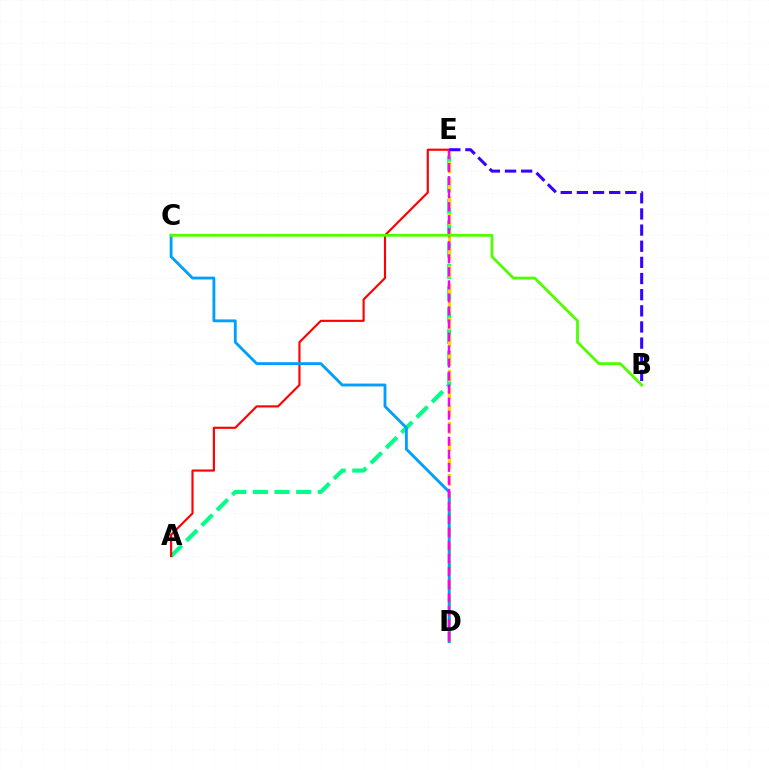{('A', 'E'): [{'color': '#00ff86', 'line_style': 'dashed', 'thickness': 2.94}, {'color': '#ff0000', 'line_style': 'solid', 'thickness': 1.54}], ('D', 'E'): [{'color': '#ffd500', 'line_style': 'dashed', 'thickness': 2.36}, {'color': '#ff00ed', 'line_style': 'dashed', 'thickness': 1.77}], ('C', 'D'): [{'color': '#009eff', 'line_style': 'solid', 'thickness': 2.05}], ('B', 'C'): [{'color': '#4fff00', 'line_style': 'solid', 'thickness': 2.01}], ('B', 'E'): [{'color': '#3700ff', 'line_style': 'dashed', 'thickness': 2.19}]}